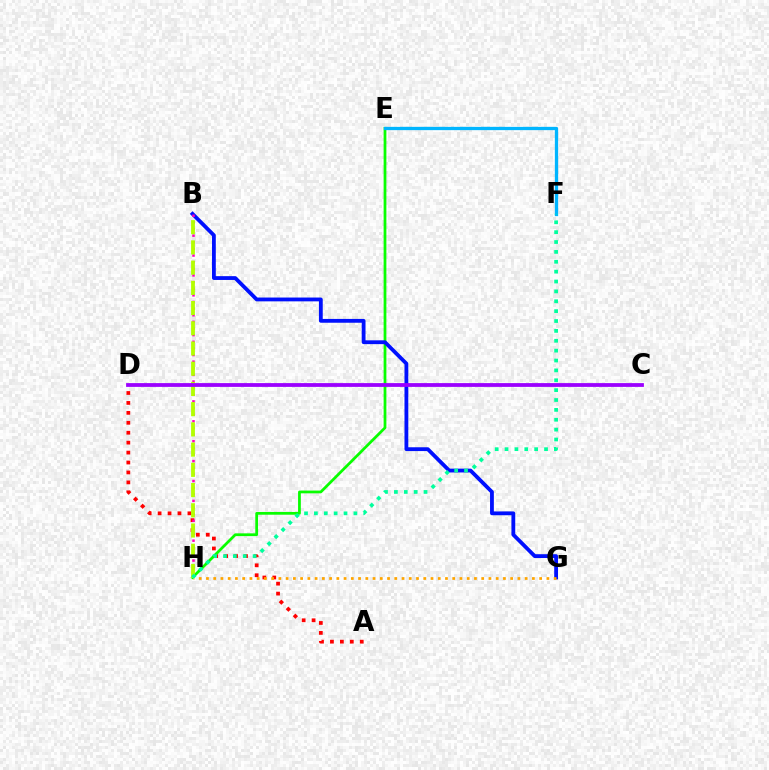{('A', 'D'): [{'color': '#ff0000', 'line_style': 'dotted', 'thickness': 2.7}], ('E', 'H'): [{'color': '#08ff00', 'line_style': 'solid', 'thickness': 1.99}], ('B', 'G'): [{'color': '#0010ff', 'line_style': 'solid', 'thickness': 2.74}], ('B', 'H'): [{'color': '#ff00bd', 'line_style': 'dotted', 'thickness': 1.8}, {'color': '#b3ff00', 'line_style': 'dashed', 'thickness': 2.75}], ('E', 'F'): [{'color': '#00b5ff', 'line_style': 'solid', 'thickness': 2.36}], ('G', 'H'): [{'color': '#ffa500', 'line_style': 'dotted', 'thickness': 1.97}], ('F', 'H'): [{'color': '#00ff9d', 'line_style': 'dotted', 'thickness': 2.68}], ('C', 'D'): [{'color': '#9b00ff', 'line_style': 'solid', 'thickness': 2.72}]}